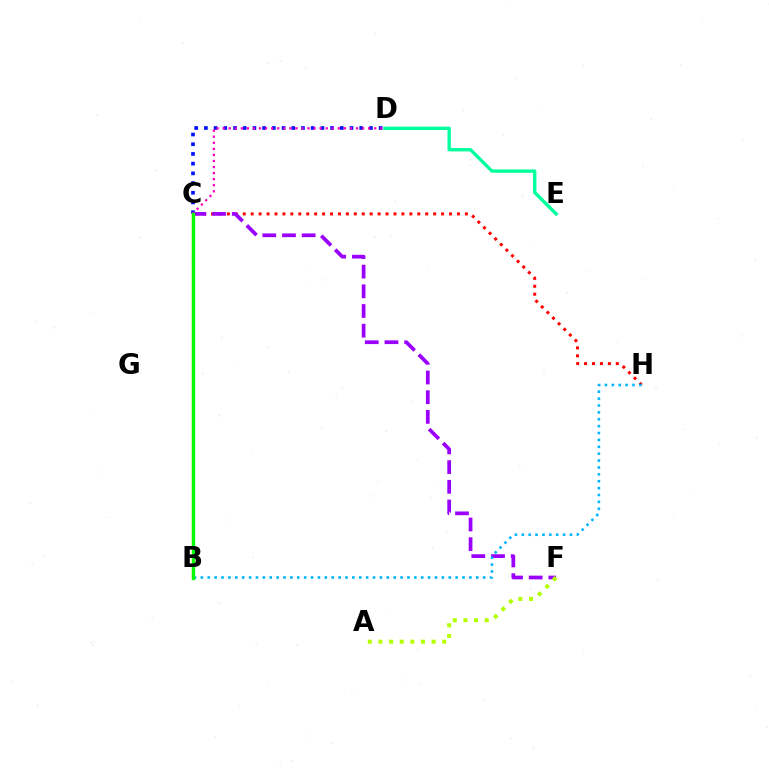{('C', 'H'): [{'color': '#ff0000', 'line_style': 'dotted', 'thickness': 2.16}], ('C', 'D'): [{'color': '#0010ff', 'line_style': 'dotted', 'thickness': 2.64}, {'color': '#ff00bd', 'line_style': 'dotted', 'thickness': 1.65}], ('C', 'F'): [{'color': '#9b00ff', 'line_style': 'dashed', 'thickness': 2.67}], ('D', 'E'): [{'color': '#00ff9d', 'line_style': 'solid', 'thickness': 2.42}], ('B', 'C'): [{'color': '#ffa500', 'line_style': 'solid', 'thickness': 1.69}, {'color': '#08ff00', 'line_style': 'solid', 'thickness': 2.39}], ('B', 'H'): [{'color': '#00b5ff', 'line_style': 'dotted', 'thickness': 1.87}], ('A', 'F'): [{'color': '#b3ff00', 'line_style': 'dotted', 'thickness': 2.89}]}